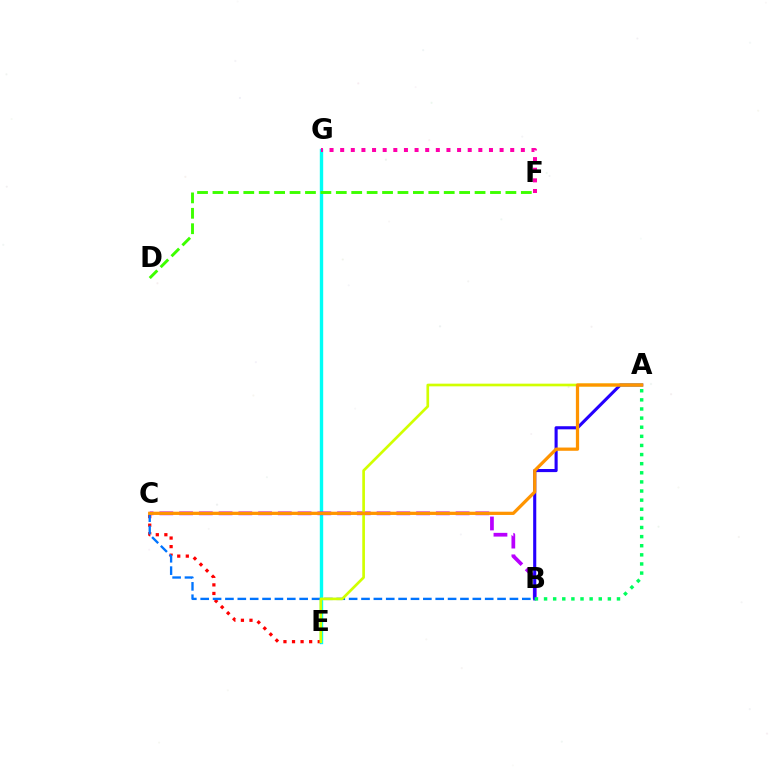{('E', 'G'): [{'color': '#00fff6', 'line_style': 'solid', 'thickness': 2.43}], ('D', 'F'): [{'color': '#3dff00', 'line_style': 'dashed', 'thickness': 2.09}], ('C', 'E'): [{'color': '#ff0000', 'line_style': 'dotted', 'thickness': 2.33}], ('B', 'C'): [{'color': '#b900ff', 'line_style': 'dashed', 'thickness': 2.68}, {'color': '#0074ff', 'line_style': 'dashed', 'thickness': 1.68}], ('A', 'B'): [{'color': '#2500ff', 'line_style': 'solid', 'thickness': 2.23}, {'color': '#00ff5c', 'line_style': 'dotted', 'thickness': 2.48}], ('A', 'E'): [{'color': '#d1ff00', 'line_style': 'solid', 'thickness': 1.93}], ('A', 'C'): [{'color': '#ff9400', 'line_style': 'solid', 'thickness': 2.34}], ('F', 'G'): [{'color': '#ff00ac', 'line_style': 'dotted', 'thickness': 2.89}]}